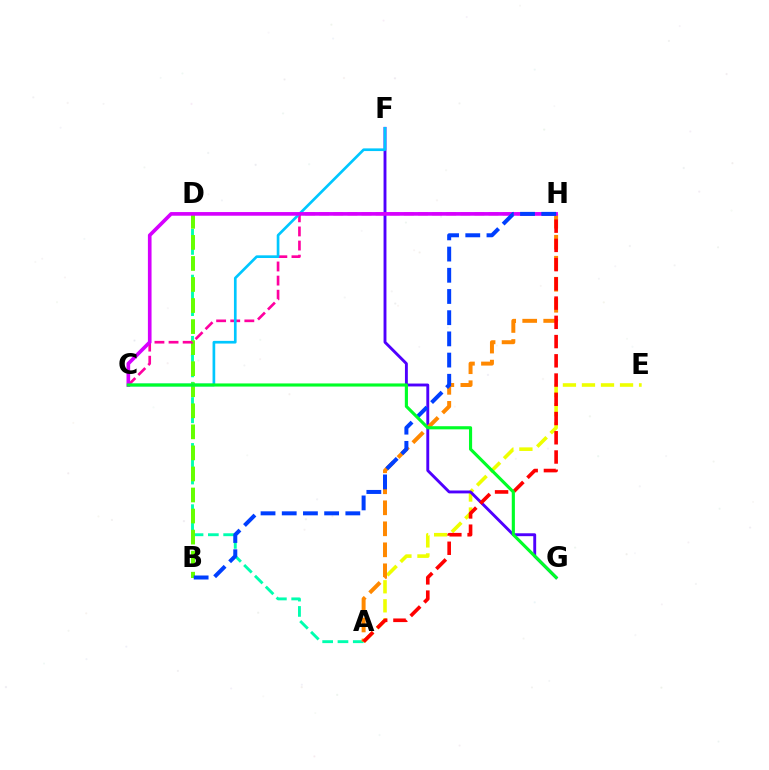{('A', 'E'): [{'color': '#eeff00', 'line_style': 'dashed', 'thickness': 2.59}], ('A', 'D'): [{'color': '#00ffaf', 'line_style': 'dashed', 'thickness': 2.08}], ('B', 'D'): [{'color': '#66ff00', 'line_style': 'dashed', 'thickness': 2.86}], ('F', 'G'): [{'color': '#4f00ff', 'line_style': 'solid', 'thickness': 2.08}], ('C', 'H'): [{'color': '#ff00a0', 'line_style': 'dashed', 'thickness': 1.92}, {'color': '#d600ff', 'line_style': 'solid', 'thickness': 2.63}], ('A', 'H'): [{'color': '#ff8800', 'line_style': 'dashed', 'thickness': 2.85}, {'color': '#ff0000', 'line_style': 'dashed', 'thickness': 2.61}], ('C', 'F'): [{'color': '#00c7ff', 'line_style': 'solid', 'thickness': 1.93}], ('B', 'H'): [{'color': '#003fff', 'line_style': 'dashed', 'thickness': 2.88}], ('C', 'G'): [{'color': '#00ff27', 'line_style': 'solid', 'thickness': 2.26}]}